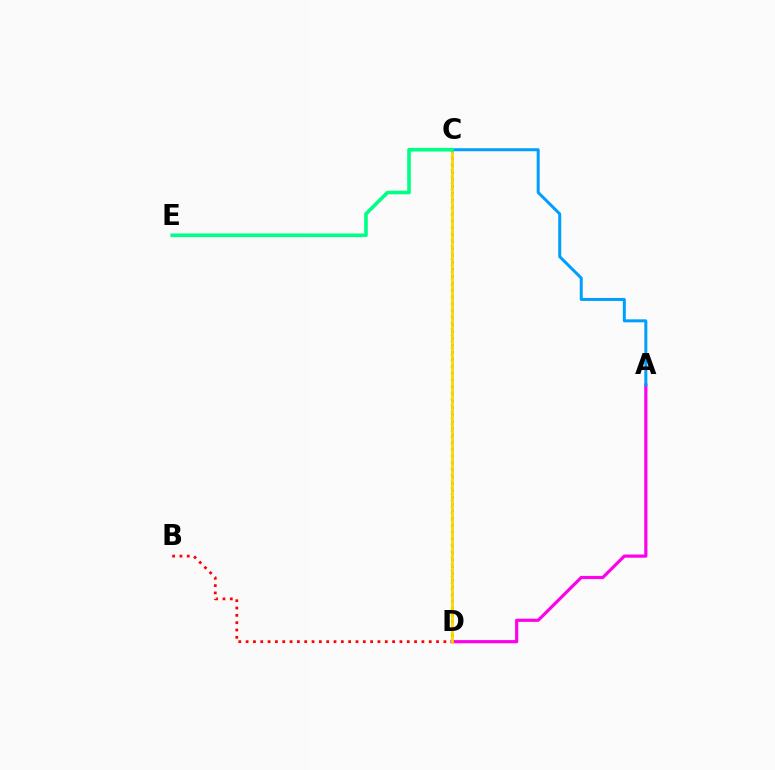{('A', 'D'): [{'color': '#ff00ed', 'line_style': 'solid', 'thickness': 2.28}], ('C', 'D'): [{'color': '#3700ff', 'line_style': 'dotted', 'thickness': 1.88}, {'color': '#4fff00', 'line_style': 'dotted', 'thickness': 1.73}, {'color': '#ffd500', 'line_style': 'solid', 'thickness': 2.0}], ('B', 'D'): [{'color': '#ff0000', 'line_style': 'dotted', 'thickness': 1.99}], ('A', 'C'): [{'color': '#009eff', 'line_style': 'solid', 'thickness': 2.16}], ('C', 'E'): [{'color': '#00ff86', 'line_style': 'solid', 'thickness': 2.6}]}